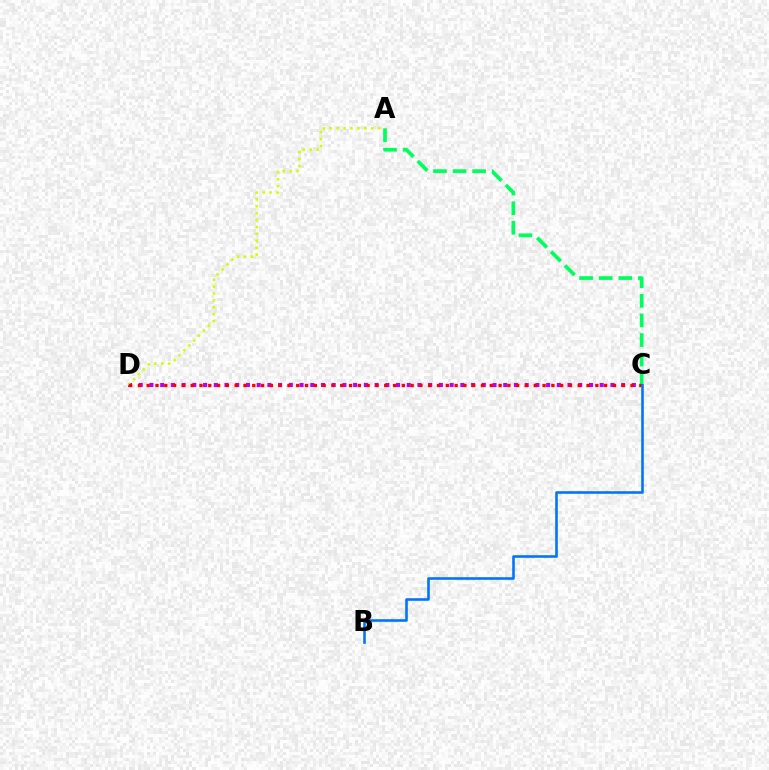{('C', 'D'): [{'color': '#b900ff', 'line_style': 'dotted', 'thickness': 2.91}, {'color': '#ff0000', 'line_style': 'dotted', 'thickness': 2.39}], ('A', 'D'): [{'color': '#d1ff00', 'line_style': 'dotted', 'thickness': 1.88}], ('A', 'C'): [{'color': '#00ff5c', 'line_style': 'dashed', 'thickness': 2.66}], ('B', 'C'): [{'color': '#0074ff', 'line_style': 'solid', 'thickness': 1.87}]}